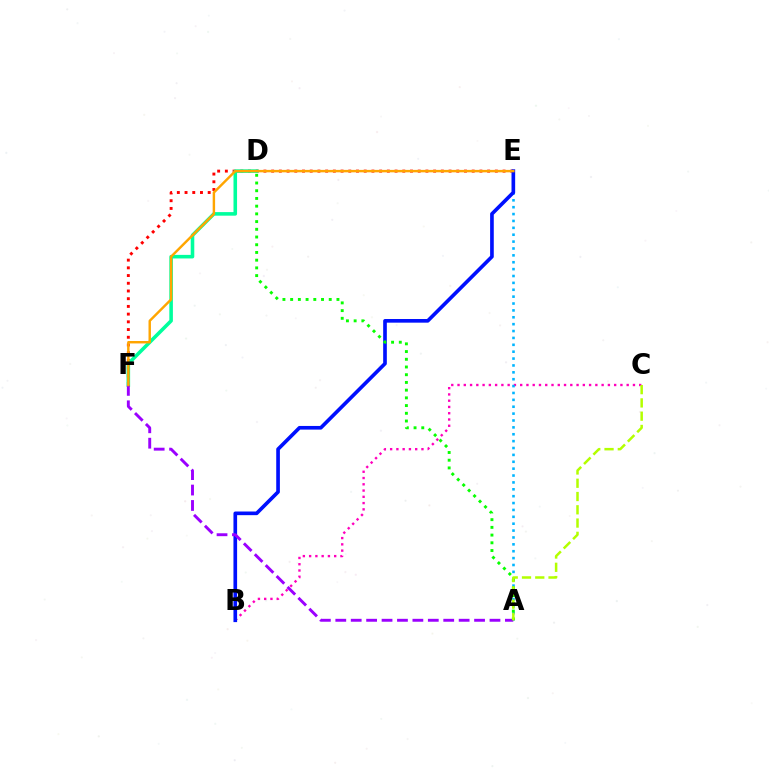{('B', 'C'): [{'color': '#ff00bd', 'line_style': 'dotted', 'thickness': 1.7}], ('E', 'F'): [{'color': '#ff0000', 'line_style': 'dotted', 'thickness': 2.1}, {'color': '#ffa500', 'line_style': 'solid', 'thickness': 1.75}], ('A', 'E'): [{'color': '#00b5ff', 'line_style': 'dotted', 'thickness': 1.87}], ('B', 'E'): [{'color': '#0010ff', 'line_style': 'solid', 'thickness': 2.63}], ('D', 'F'): [{'color': '#00ff9d', 'line_style': 'solid', 'thickness': 2.57}], ('A', 'F'): [{'color': '#9b00ff', 'line_style': 'dashed', 'thickness': 2.09}], ('A', 'D'): [{'color': '#08ff00', 'line_style': 'dotted', 'thickness': 2.1}], ('A', 'C'): [{'color': '#b3ff00', 'line_style': 'dashed', 'thickness': 1.8}]}